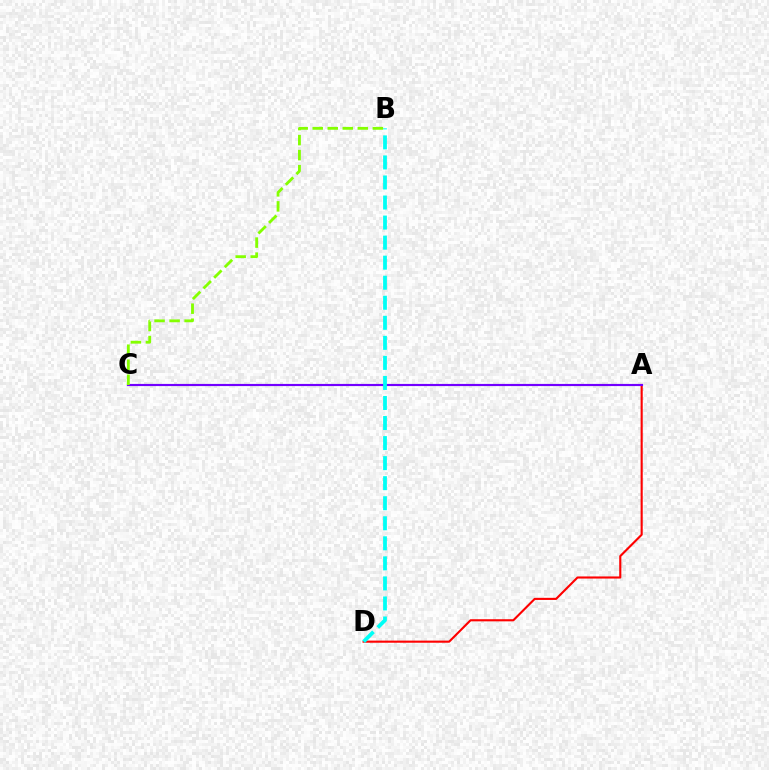{('A', 'D'): [{'color': '#ff0000', 'line_style': 'solid', 'thickness': 1.53}], ('A', 'C'): [{'color': '#7200ff', 'line_style': 'solid', 'thickness': 1.56}], ('B', 'D'): [{'color': '#00fff6', 'line_style': 'dashed', 'thickness': 2.72}], ('B', 'C'): [{'color': '#84ff00', 'line_style': 'dashed', 'thickness': 2.04}]}